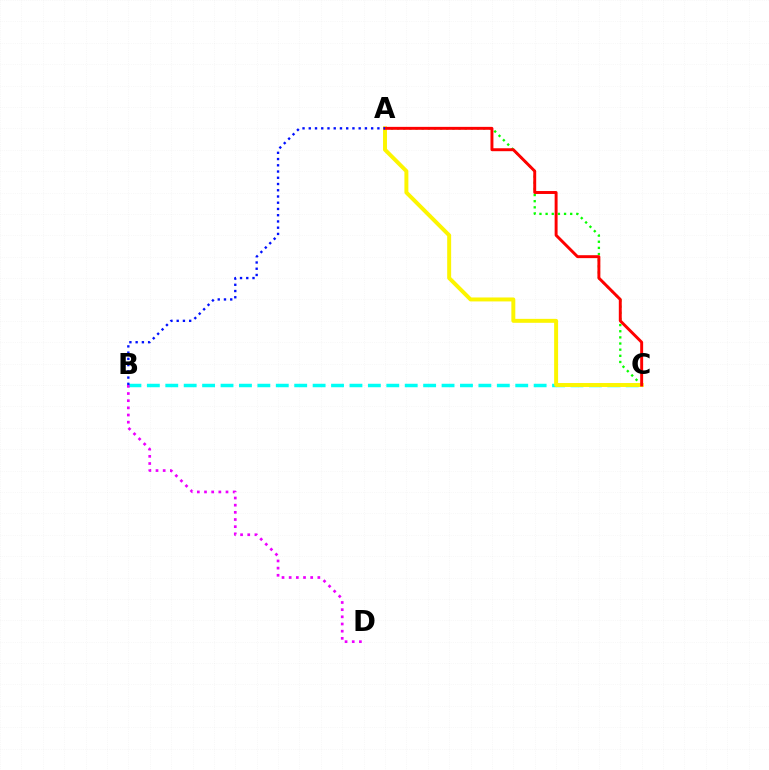{('A', 'C'): [{'color': '#08ff00', 'line_style': 'dotted', 'thickness': 1.67}, {'color': '#fcf500', 'line_style': 'solid', 'thickness': 2.85}, {'color': '#ff0000', 'line_style': 'solid', 'thickness': 2.11}], ('B', 'C'): [{'color': '#00fff6', 'line_style': 'dashed', 'thickness': 2.5}], ('B', 'D'): [{'color': '#ee00ff', 'line_style': 'dotted', 'thickness': 1.95}], ('A', 'B'): [{'color': '#0010ff', 'line_style': 'dotted', 'thickness': 1.7}]}